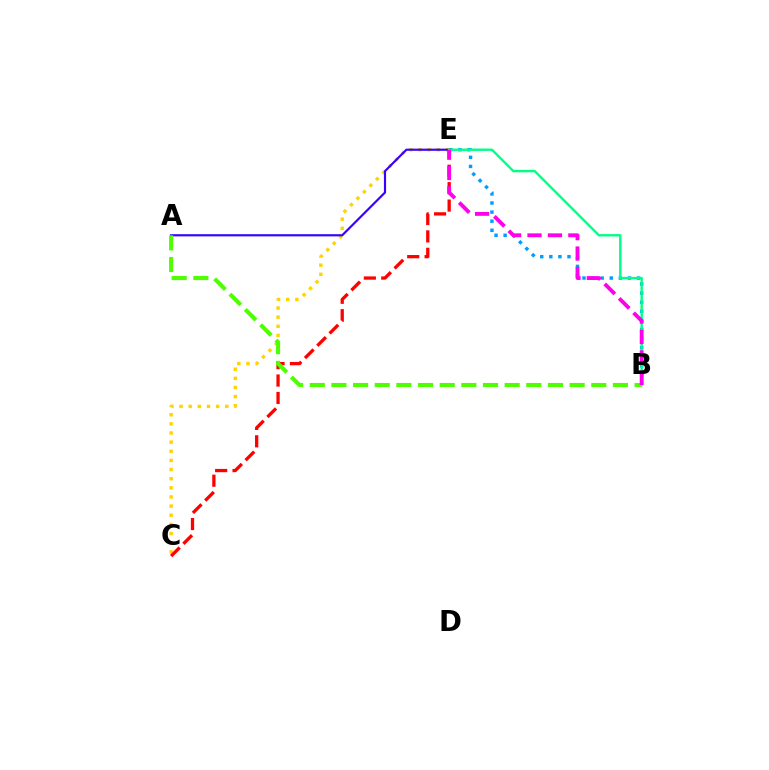{('C', 'E'): [{'color': '#ffd500', 'line_style': 'dotted', 'thickness': 2.48}, {'color': '#ff0000', 'line_style': 'dashed', 'thickness': 2.37}], ('B', 'E'): [{'color': '#009eff', 'line_style': 'dotted', 'thickness': 2.47}, {'color': '#00ff86', 'line_style': 'solid', 'thickness': 1.71}, {'color': '#ff00ed', 'line_style': 'dashed', 'thickness': 2.77}], ('A', 'E'): [{'color': '#3700ff', 'line_style': 'solid', 'thickness': 1.56}], ('A', 'B'): [{'color': '#4fff00', 'line_style': 'dashed', 'thickness': 2.94}]}